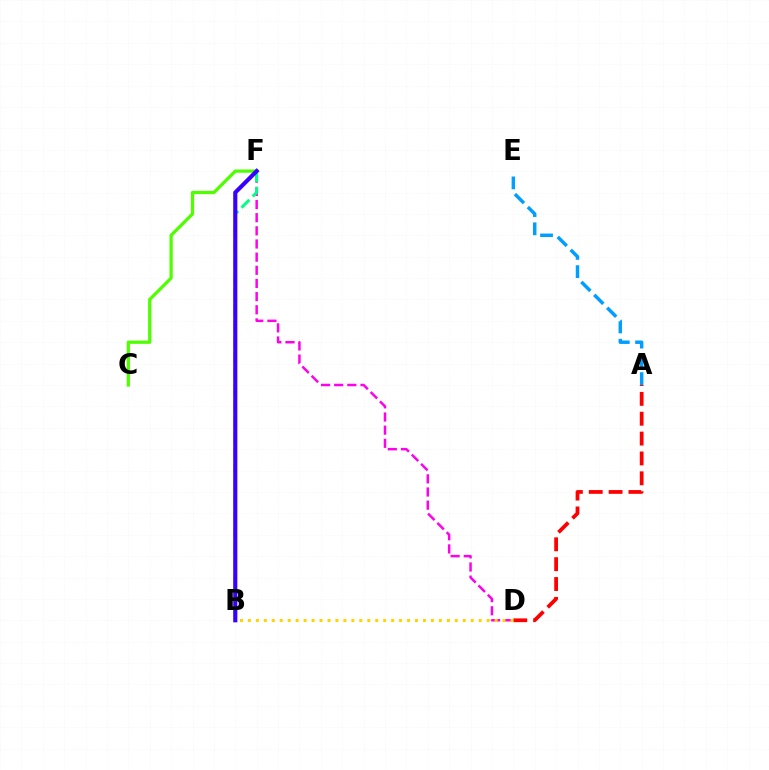{('C', 'F'): [{'color': '#4fff00', 'line_style': 'solid', 'thickness': 2.34}], ('D', 'F'): [{'color': '#ff00ed', 'line_style': 'dashed', 'thickness': 1.79}], ('A', 'D'): [{'color': '#ff0000', 'line_style': 'dashed', 'thickness': 2.7}], ('B', 'F'): [{'color': '#00ff86', 'line_style': 'dashed', 'thickness': 2.16}, {'color': '#3700ff', 'line_style': 'solid', 'thickness': 2.96}], ('B', 'D'): [{'color': '#ffd500', 'line_style': 'dotted', 'thickness': 2.16}], ('A', 'E'): [{'color': '#009eff', 'line_style': 'dashed', 'thickness': 2.48}]}